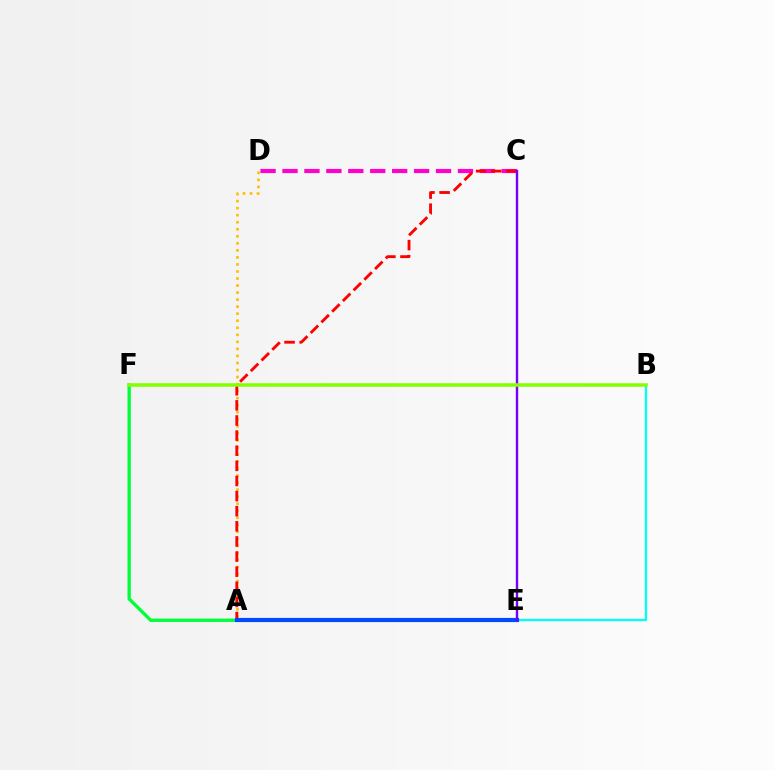{('C', 'D'): [{'color': '#ff00cf', 'line_style': 'dashed', 'thickness': 2.98}], ('A', 'F'): [{'color': '#00ff39', 'line_style': 'solid', 'thickness': 2.4}], ('A', 'D'): [{'color': '#ffbd00', 'line_style': 'dotted', 'thickness': 1.91}], ('A', 'C'): [{'color': '#ff0000', 'line_style': 'dashed', 'thickness': 2.05}], ('B', 'E'): [{'color': '#00fff6', 'line_style': 'solid', 'thickness': 1.65}], ('A', 'E'): [{'color': '#004bff', 'line_style': 'solid', 'thickness': 2.99}], ('C', 'E'): [{'color': '#7200ff', 'line_style': 'solid', 'thickness': 1.72}], ('B', 'F'): [{'color': '#84ff00', 'line_style': 'solid', 'thickness': 2.54}]}